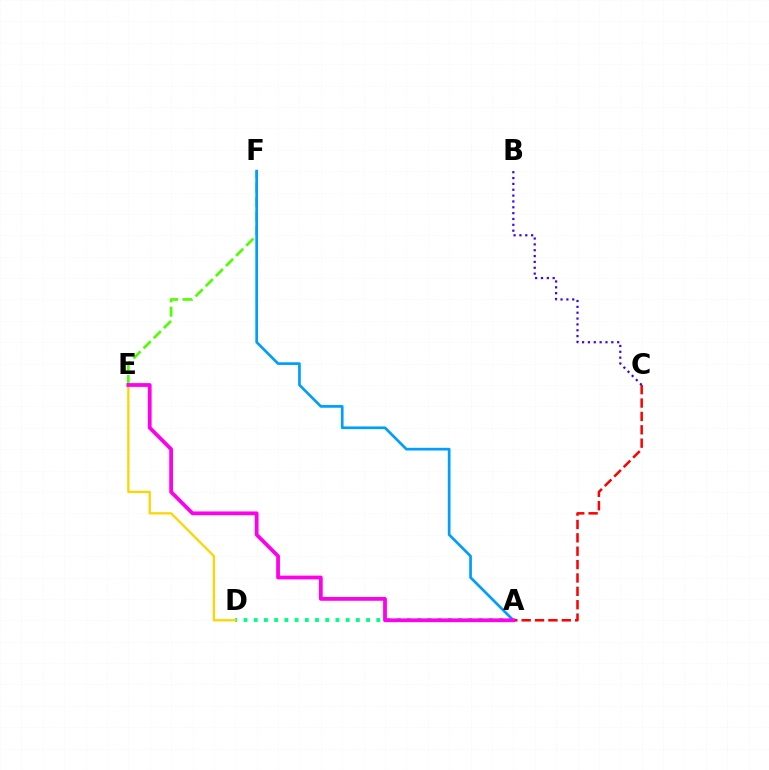{('A', 'D'): [{'color': '#00ff86', 'line_style': 'dotted', 'thickness': 2.78}], ('E', 'F'): [{'color': '#4fff00', 'line_style': 'dashed', 'thickness': 1.95}], ('B', 'C'): [{'color': '#3700ff', 'line_style': 'dotted', 'thickness': 1.59}], ('D', 'E'): [{'color': '#ffd500', 'line_style': 'solid', 'thickness': 1.64}], ('A', 'C'): [{'color': '#ff0000', 'line_style': 'dashed', 'thickness': 1.82}], ('A', 'F'): [{'color': '#009eff', 'line_style': 'solid', 'thickness': 1.94}], ('A', 'E'): [{'color': '#ff00ed', 'line_style': 'solid', 'thickness': 2.72}]}